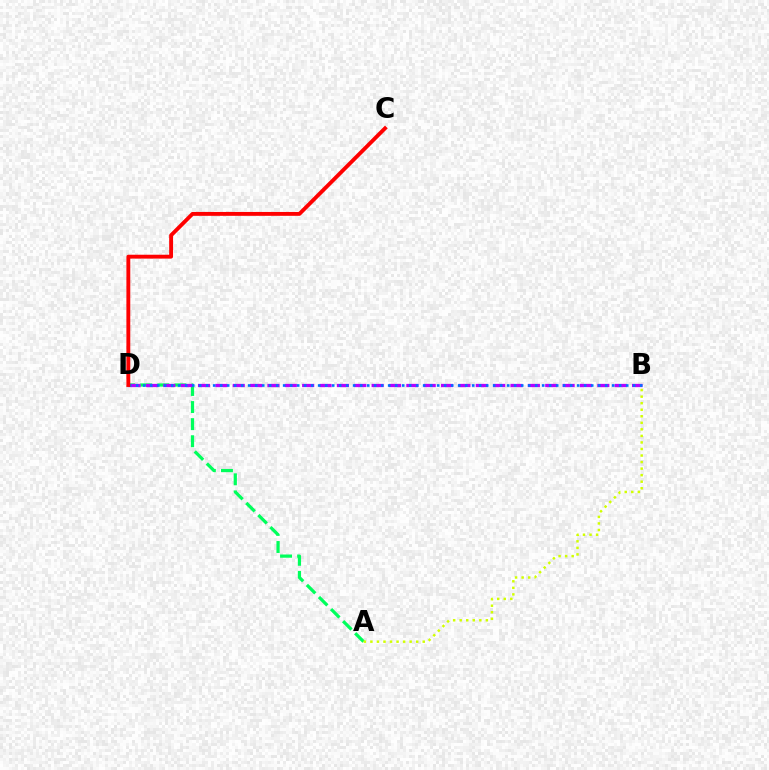{('A', 'D'): [{'color': '#00ff5c', 'line_style': 'dashed', 'thickness': 2.32}], ('B', 'D'): [{'color': '#b900ff', 'line_style': 'dashed', 'thickness': 2.36}, {'color': '#0074ff', 'line_style': 'dotted', 'thickness': 1.9}], ('C', 'D'): [{'color': '#ff0000', 'line_style': 'solid', 'thickness': 2.79}], ('A', 'B'): [{'color': '#d1ff00', 'line_style': 'dotted', 'thickness': 1.78}]}